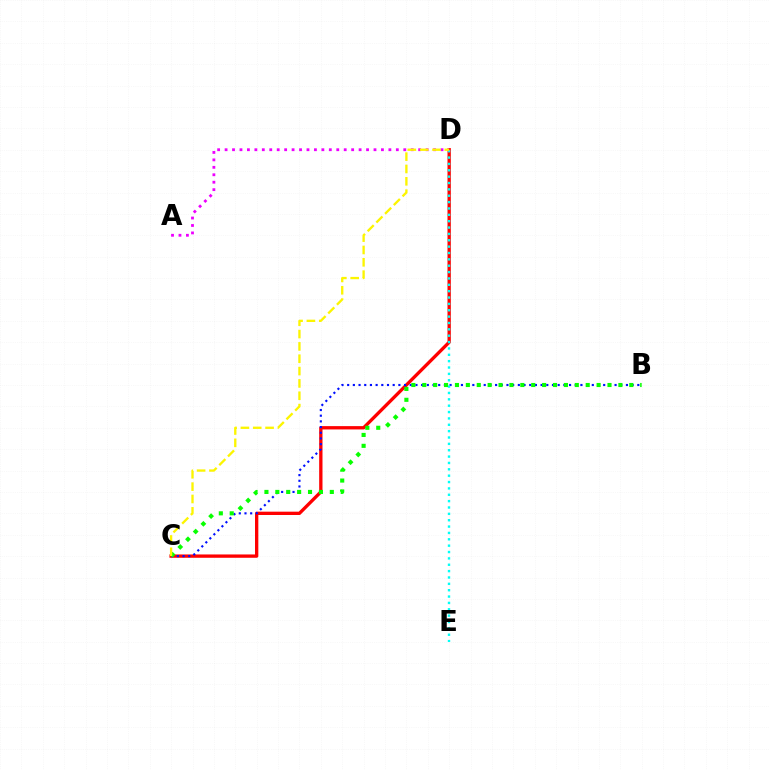{('C', 'D'): [{'color': '#ff0000', 'line_style': 'solid', 'thickness': 2.39}, {'color': '#fcf500', 'line_style': 'dashed', 'thickness': 1.68}], ('B', 'C'): [{'color': '#0010ff', 'line_style': 'dotted', 'thickness': 1.55}, {'color': '#08ff00', 'line_style': 'dotted', 'thickness': 2.96}], ('D', 'E'): [{'color': '#00fff6', 'line_style': 'dotted', 'thickness': 1.73}], ('A', 'D'): [{'color': '#ee00ff', 'line_style': 'dotted', 'thickness': 2.02}]}